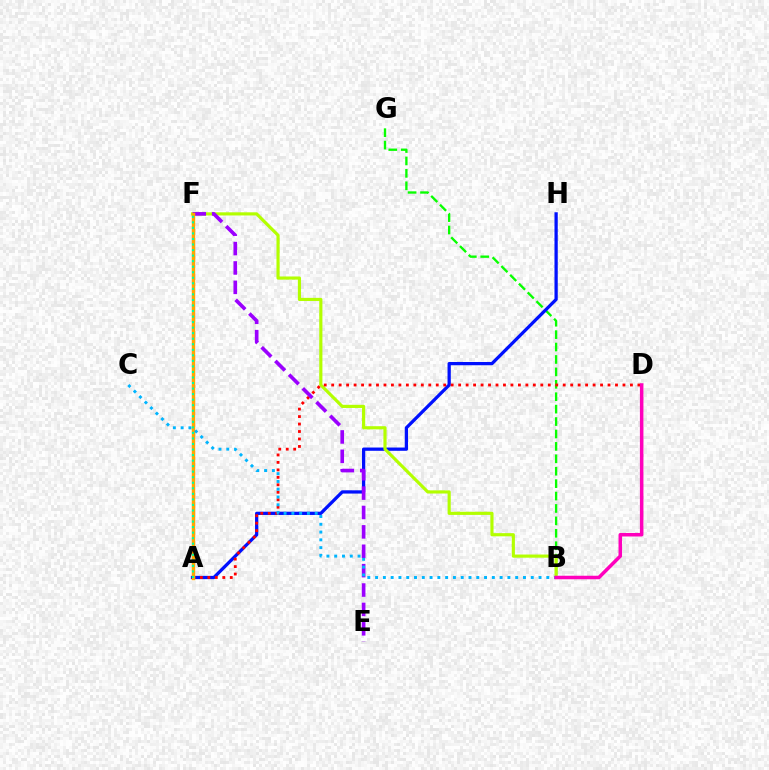{('B', 'G'): [{'color': '#08ff00', 'line_style': 'dashed', 'thickness': 1.69}], ('A', 'H'): [{'color': '#0010ff', 'line_style': 'solid', 'thickness': 2.35}], ('B', 'F'): [{'color': '#b3ff00', 'line_style': 'solid', 'thickness': 2.27}], ('A', 'D'): [{'color': '#ff0000', 'line_style': 'dotted', 'thickness': 2.03}], ('E', 'F'): [{'color': '#9b00ff', 'line_style': 'dashed', 'thickness': 2.63}], ('A', 'F'): [{'color': '#ffa500', 'line_style': 'solid', 'thickness': 2.47}, {'color': '#00ff9d', 'line_style': 'dotted', 'thickness': 1.51}], ('B', 'C'): [{'color': '#00b5ff', 'line_style': 'dotted', 'thickness': 2.11}], ('B', 'D'): [{'color': '#ff00bd', 'line_style': 'solid', 'thickness': 2.53}]}